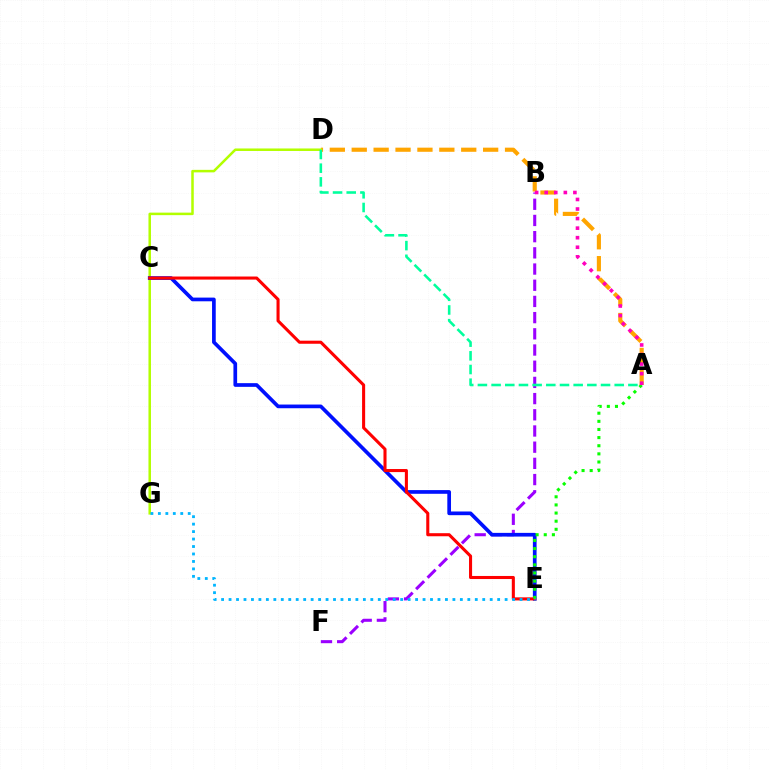{('A', 'D'): [{'color': '#ffa500', 'line_style': 'dashed', 'thickness': 2.98}, {'color': '#00ff9d', 'line_style': 'dashed', 'thickness': 1.86}], ('B', 'F'): [{'color': '#9b00ff', 'line_style': 'dashed', 'thickness': 2.2}], ('D', 'G'): [{'color': '#b3ff00', 'line_style': 'solid', 'thickness': 1.81}], ('C', 'E'): [{'color': '#0010ff', 'line_style': 'solid', 'thickness': 2.66}, {'color': '#ff0000', 'line_style': 'solid', 'thickness': 2.21}], ('A', 'E'): [{'color': '#08ff00', 'line_style': 'dotted', 'thickness': 2.21}], ('E', 'G'): [{'color': '#00b5ff', 'line_style': 'dotted', 'thickness': 2.03}], ('A', 'B'): [{'color': '#ff00bd', 'line_style': 'dotted', 'thickness': 2.6}]}